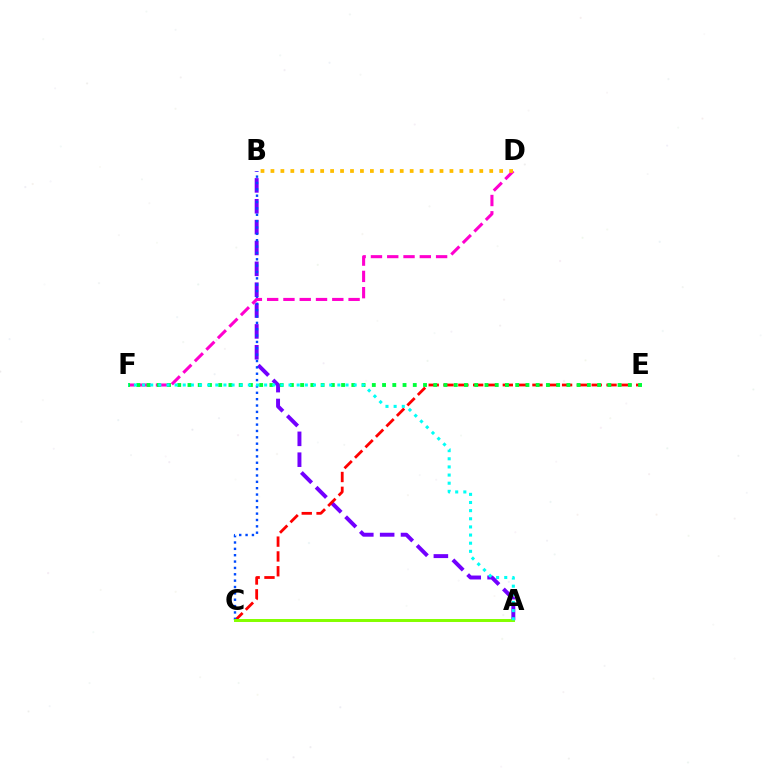{('A', 'B'): [{'color': '#7200ff', 'line_style': 'dashed', 'thickness': 2.83}], ('C', 'E'): [{'color': '#ff0000', 'line_style': 'dashed', 'thickness': 2.01}], ('B', 'C'): [{'color': '#004bff', 'line_style': 'dotted', 'thickness': 1.73}], ('A', 'C'): [{'color': '#84ff00', 'line_style': 'solid', 'thickness': 2.14}], ('D', 'F'): [{'color': '#ff00cf', 'line_style': 'dashed', 'thickness': 2.21}], ('E', 'F'): [{'color': '#00ff39', 'line_style': 'dotted', 'thickness': 2.78}], ('A', 'F'): [{'color': '#00fff6', 'line_style': 'dotted', 'thickness': 2.21}], ('B', 'D'): [{'color': '#ffbd00', 'line_style': 'dotted', 'thickness': 2.7}]}